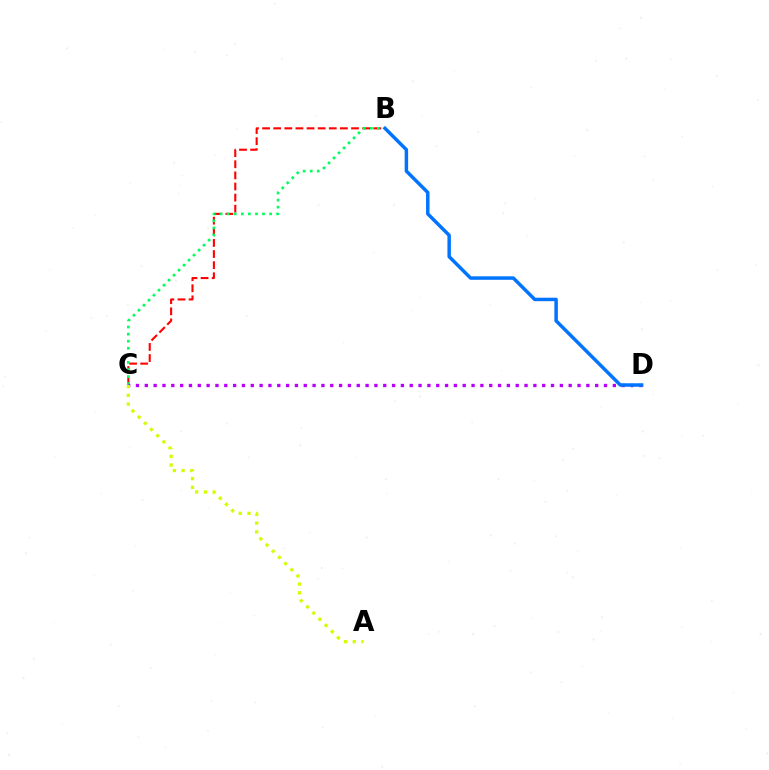{('B', 'C'): [{'color': '#ff0000', 'line_style': 'dashed', 'thickness': 1.51}, {'color': '#00ff5c', 'line_style': 'dotted', 'thickness': 1.92}], ('C', 'D'): [{'color': '#b900ff', 'line_style': 'dotted', 'thickness': 2.4}], ('A', 'C'): [{'color': '#d1ff00', 'line_style': 'dotted', 'thickness': 2.37}], ('B', 'D'): [{'color': '#0074ff', 'line_style': 'solid', 'thickness': 2.49}]}